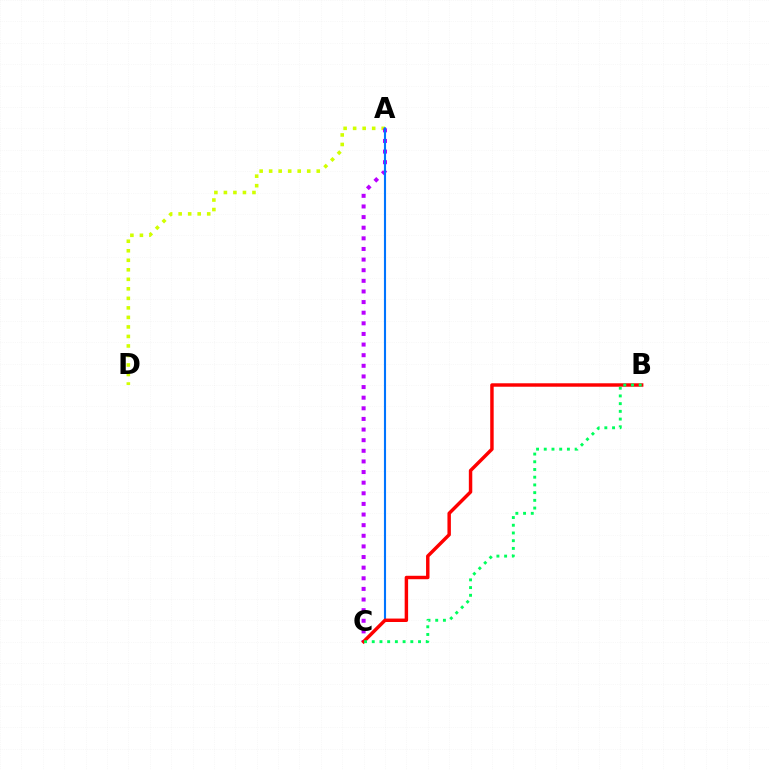{('A', 'D'): [{'color': '#d1ff00', 'line_style': 'dotted', 'thickness': 2.59}], ('A', 'C'): [{'color': '#b900ff', 'line_style': 'dotted', 'thickness': 2.89}, {'color': '#0074ff', 'line_style': 'solid', 'thickness': 1.52}], ('B', 'C'): [{'color': '#ff0000', 'line_style': 'solid', 'thickness': 2.48}, {'color': '#00ff5c', 'line_style': 'dotted', 'thickness': 2.1}]}